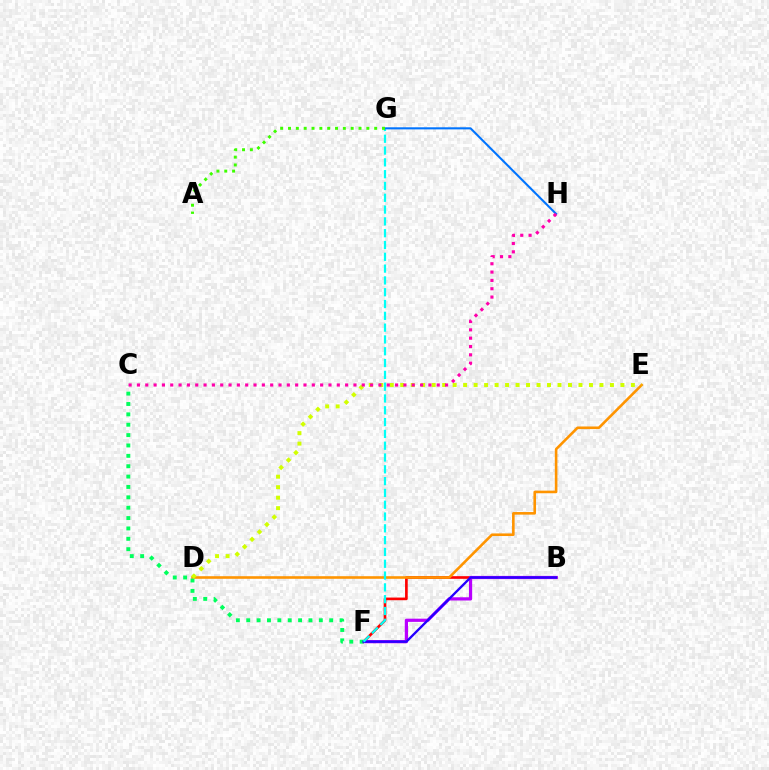{('B', 'F'): [{'color': '#ff0000', 'line_style': 'solid', 'thickness': 1.91}, {'color': '#b900ff', 'line_style': 'solid', 'thickness': 2.31}, {'color': '#2500ff', 'line_style': 'solid', 'thickness': 1.69}], ('D', 'E'): [{'color': '#ff9400', 'line_style': 'solid', 'thickness': 1.87}, {'color': '#d1ff00', 'line_style': 'dotted', 'thickness': 2.85}], ('C', 'F'): [{'color': '#00ff5c', 'line_style': 'dotted', 'thickness': 2.82}], ('F', 'G'): [{'color': '#00fff6', 'line_style': 'dashed', 'thickness': 1.6}], ('G', 'H'): [{'color': '#0074ff', 'line_style': 'solid', 'thickness': 1.5}], ('C', 'H'): [{'color': '#ff00ac', 'line_style': 'dotted', 'thickness': 2.26}], ('A', 'G'): [{'color': '#3dff00', 'line_style': 'dotted', 'thickness': 2.13}]}